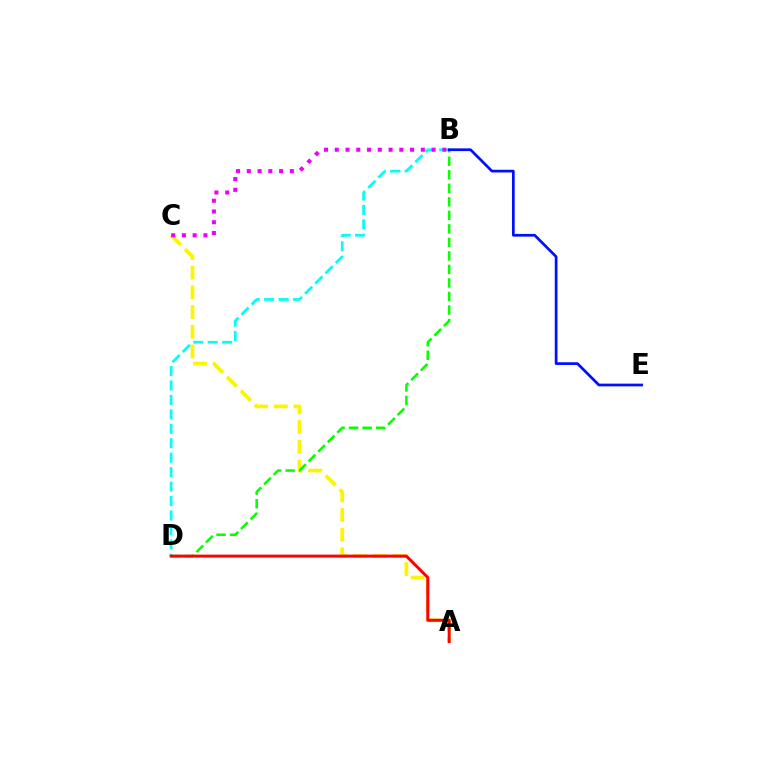{('A', 'C'): [{'color': '#fcf500', 'line_style': 'dashed', 'thickness': 2.68}], ('B', 'D'): [{'color': '#00fff6', 'line_style': 'dashed', 'thickness': 1.96}, {'color': '#08ff00', 'line_style': 'dashed', 'thickness': 1.84}], ('B', 'C'): [{'color': '#ee00ff', 'line_style': 'dotted', 'thickness': 2.92}], ('B', 'E'): [{'color': '#0010ff', 'line_style': 'solid', 'thickness': 1.96}], ('A', 'D'): [{'color': '#ff0000', 'line_style': 'solid', 'thickness': 2.13}]}